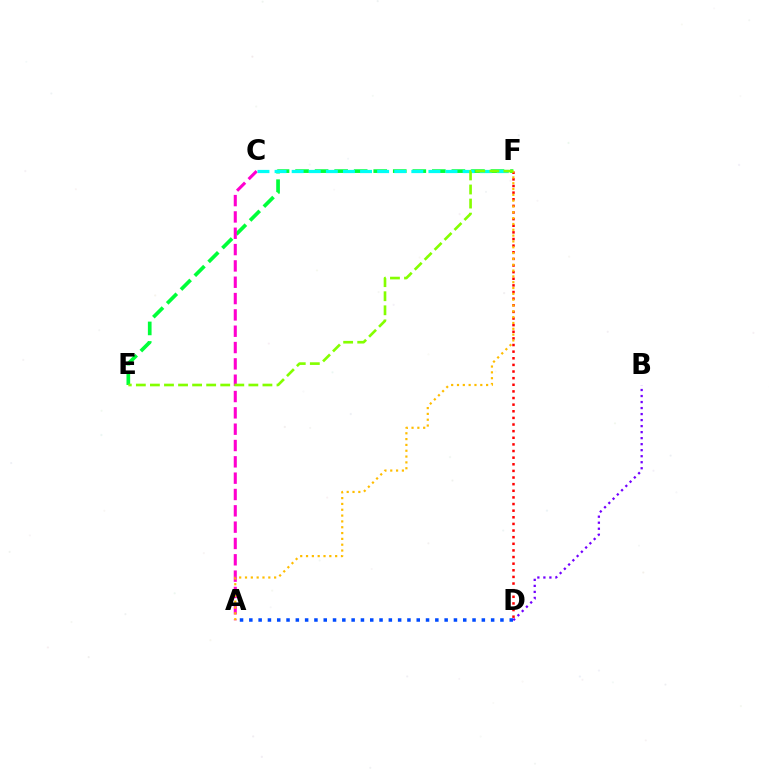{('E', 'F'): [{'color': '#00ff39', 'line_style': 'dashed', 'thickness': 2.65}, {'color': '#84ff00', 'line_style': 'dashed', 'thickness': 1.91}], ('A', 'C'): [{'color': '#ff00cf', 'line_style': 'dashed', 'thickness': 2.22}], ('B', 'D'): [{'color': '#7200ff', 'line_style': 'dotted', 'thickness': 1.63}], ('A', 'D'): [{'color': '#004bff', 'line_style': 'dotted', 'thickness': 2.53}], ('D', 'F'): [{'color': '#ff0000', 'line_style': 'dotted', 'thickness': 1.8}], ('C', 'F'): [{'color': '#00fff6', 'line_style': 'dashed', 'thickness': 2.32}], ('A', 'F'): [{'color': '#ffbd00', 'line_style': 'dotted', 'thickness': 1.58}]}